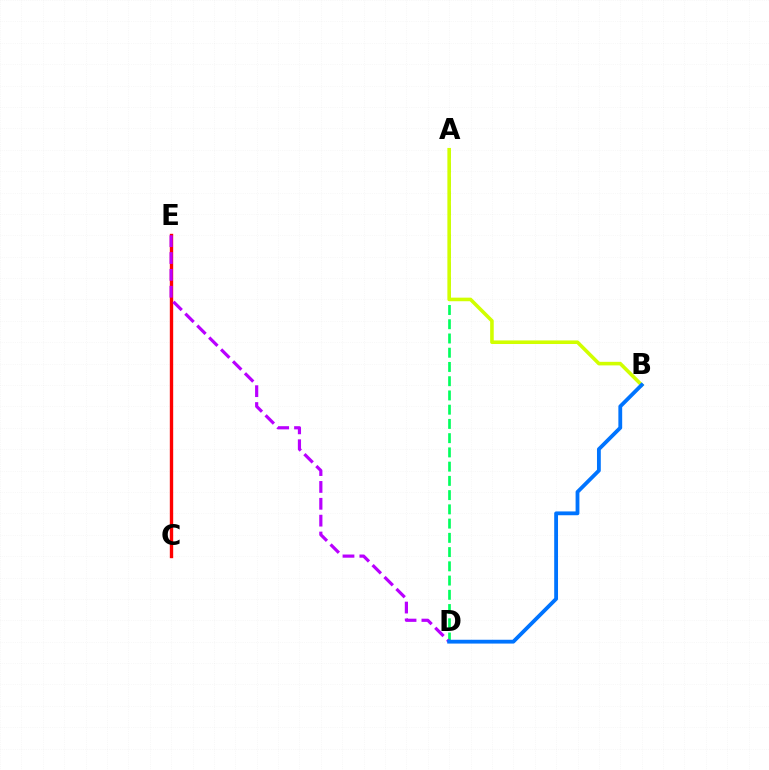{('A', 'D'): [{'color': '#00ff5c', 'line_style': 'dashed', 'thickness': 1.93}], ('A', 'B'): [{'color': '#d1ff00', 'line_style': 'solid', 'thickness': 2.58}], ('C', 'E'): [{'color': '#ff0000', 'line_style': 'solid', 'thickness': 2.42}], ('D', 'E'): [{'color': '#b900ff', 'line_style': 'dashed', 'thickness': 2.29}], ('B', 'D'): [{'color': '#0074ff', 'line_style': 'solid', 'thickness': 2.75}]}